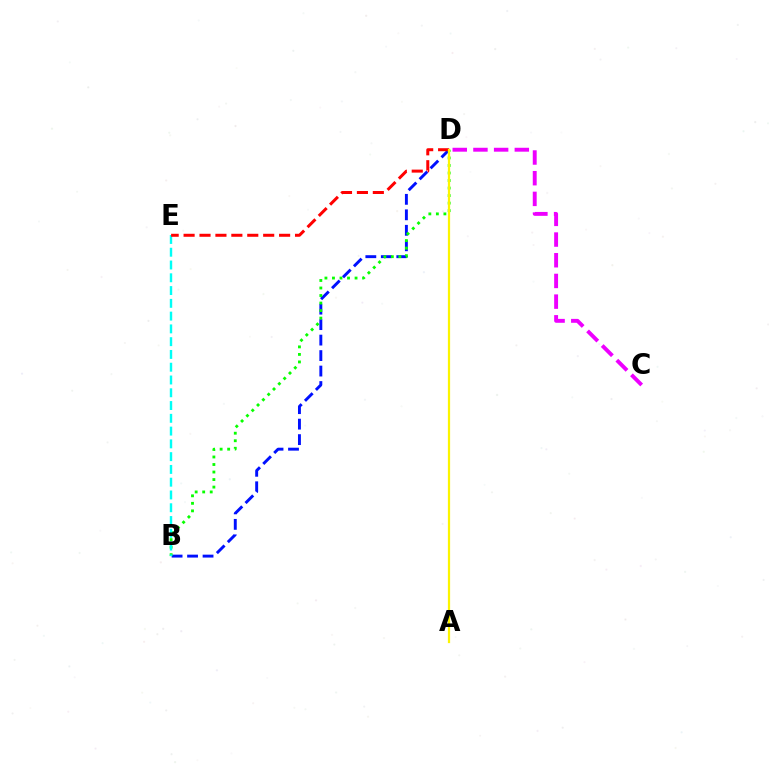{('B', 'D'): [{'color': '#0010ff', 'line_style': 'dashed', 'thickness': 2.1}, {'color': '#08ff00', 'line_style': 'dotted', 'thickness': 2.05}], ('B', 'E'): [{'color': '#00fff6', 'line_style': 'dashed', 'thickness': 1.74}], ('C', 'D'): [{'color': '#ee00ff', 'line_style': 'dashed', 'thickness': 2.81}], ('D', 'E'): [{'color': '#ff0000', 'line_style': 'dashed', 'thickness': 2.16}], ('A', 'D'): [{'color': '#fcf500', 'line_style': 'solid', 'thickness': 1.6}]}